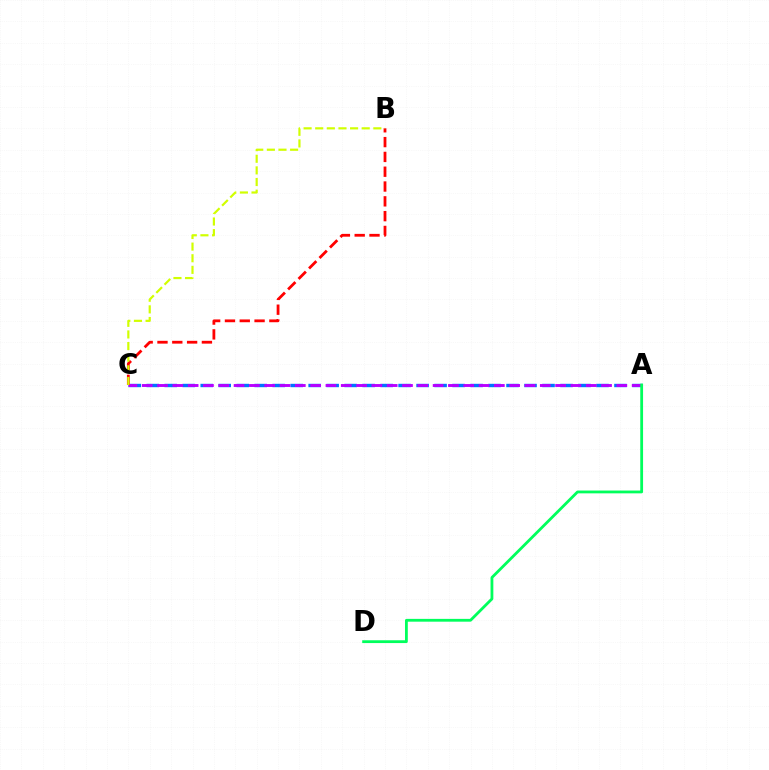{('A', 'C'): [{'color': '#0074ff', 'line_style': 'dashed', 'thickness': 2.44}, {'color': '#b900ff', 'line_style': 'dashed', 'thickness': 2.08}], ('B', 'C'): [{'color': '#ff0000', 'line_style': 'dashed', 'thickness': 2.01}, {'color': '#d1ff00', 'line_style': 'dashed', 'thickness': 1.58}], ('A', 'D'): [{'color': '#00ff5c', 'line_style': 'solid', 'thickness': 2.02}]}